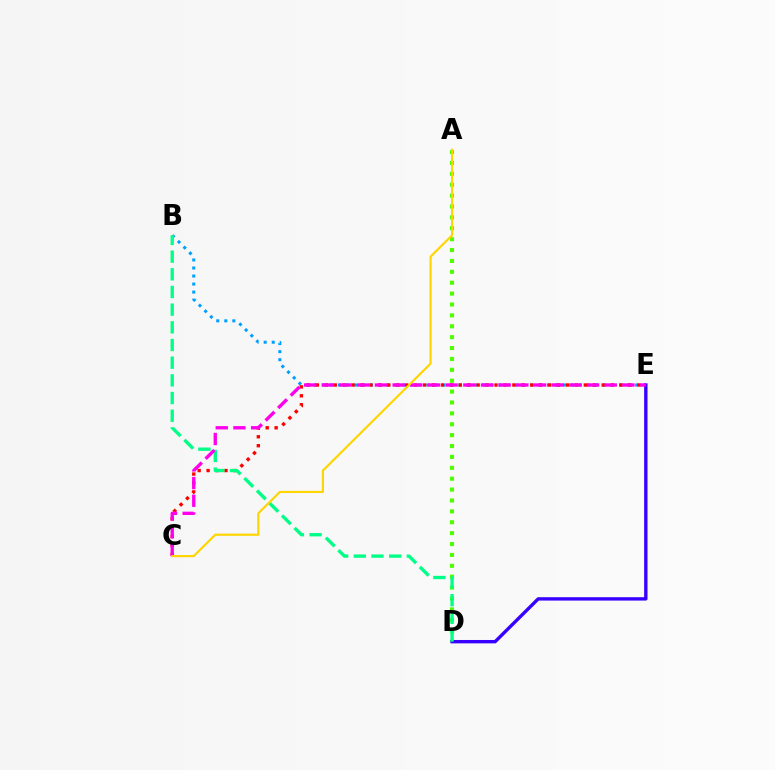{('B', 'E'): [{'color': '#009eff', 'line_style': 'dotted', 'thickness': 2.18}], ('A', 'D'): [{'color': '#4fff00', 'line_style': 'dotted', 'thickness': 2.96}], ('D', 'E'): [{'color': '#3700ff', 'line_style': 'solid', 'thickness': 2.42}], ('C', 'E'): [{'color': '#ff0000', 'line_style': 'dotted', 'thickness': 2.43}, {'color': '#ff00ed', 'line_style': 'dashed', 'thickness': 2.4}], ('B', 'D'): [{'color': '#00ff86', 'line_style': 'dashed', 'thickness': 2.4}], ('A', 'C'): [{'color': '#ffd500', 'line_style': 'solid', 'thickness': 1.55}]}